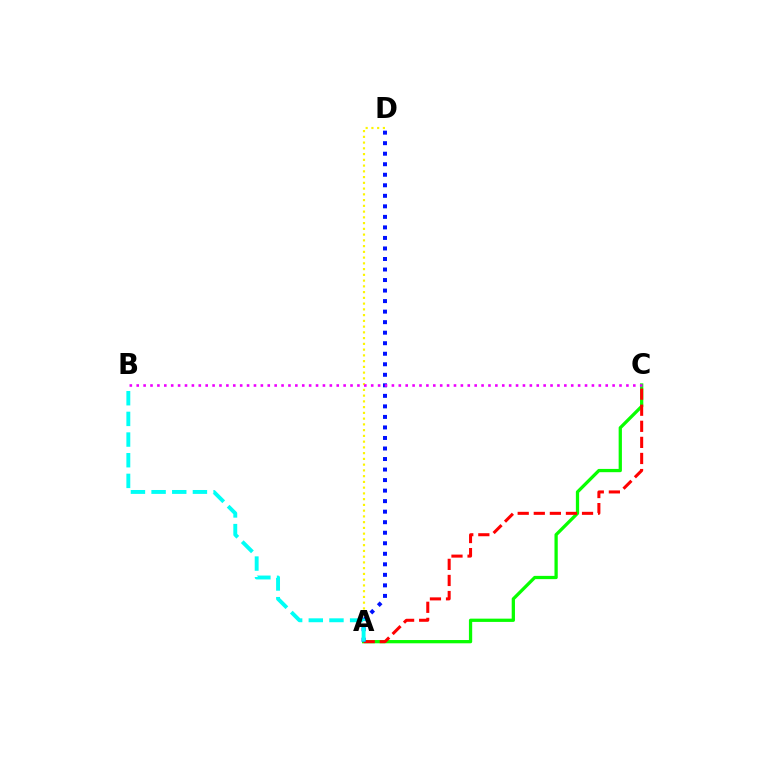{('A', 'C'): [{'color': '#08ff00', 'line_style': 'solid', 'thickness': 2.35}, {'color': '#ff0000', 'line_style': 'dashed', 'thickness': 2.18}], ('A', 'D'): [{'color': '#fcf500', 'line_style': 'dotted', 'thickness': 1.56}, {'color': '#0010ff', 'line_style': 'dotted', 'thickness': 2.86}], ('A', 'B'): [{'color': '#00fff6', 'line_style': 'dashed', 'thickness': 2.81}], ('B', 'C'): [{'color': '#ee00ff', 'line_style': 'dotted', 'thickness': 1.87}]}